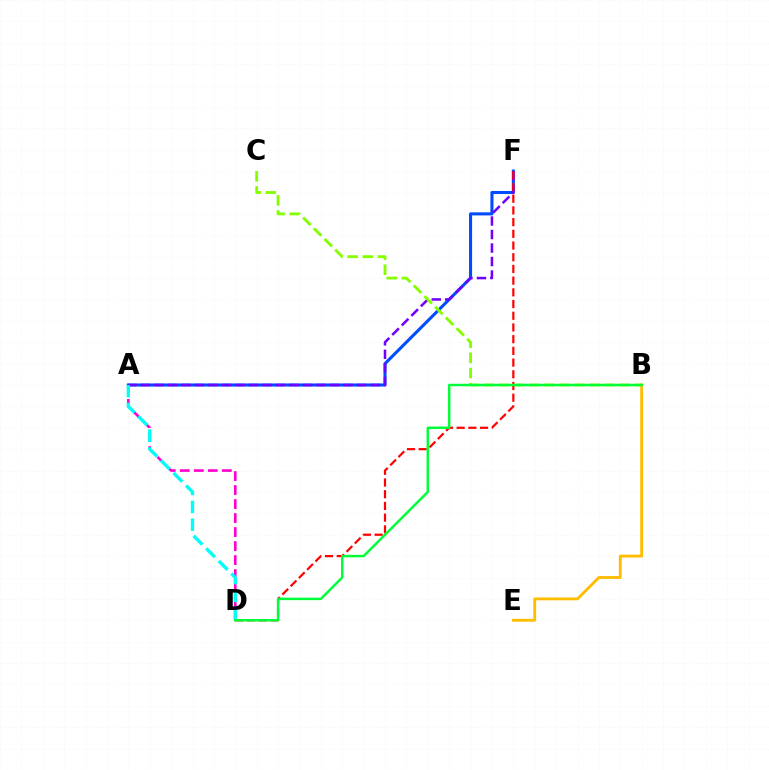{('A', 'F'): [{'color': '#004bff', 'line_style': 'solid', 'thickness': 2.2}, {'color': '#7200ff', 'line_style': 'dashed', 'thickness': 1.84}], ('A', 'D'): [{'color': '#ff00cf', 'line_style': 'dashed', 'thickness': 1.9}, {'color': '#00fff6', 'line_style': 'dashed', 'thickness': 2.42}], ('B', 'E'): [{'color': '#ffbd00', 'line_style': 'solid', 'thickness': 2.06}], ('D', 'F'): [{'color': '#ff0000', 'line_style': 'dashed', 'thickness': 1.59}], ('B', 'C'): [{'color': '#84ff00', 'line_style': 'dashed', 'thickness': 2.05}], ('B', 'D'): [{'color': '#00ff39', 'line_style': 'solid', 'thickness': 1.77}]}